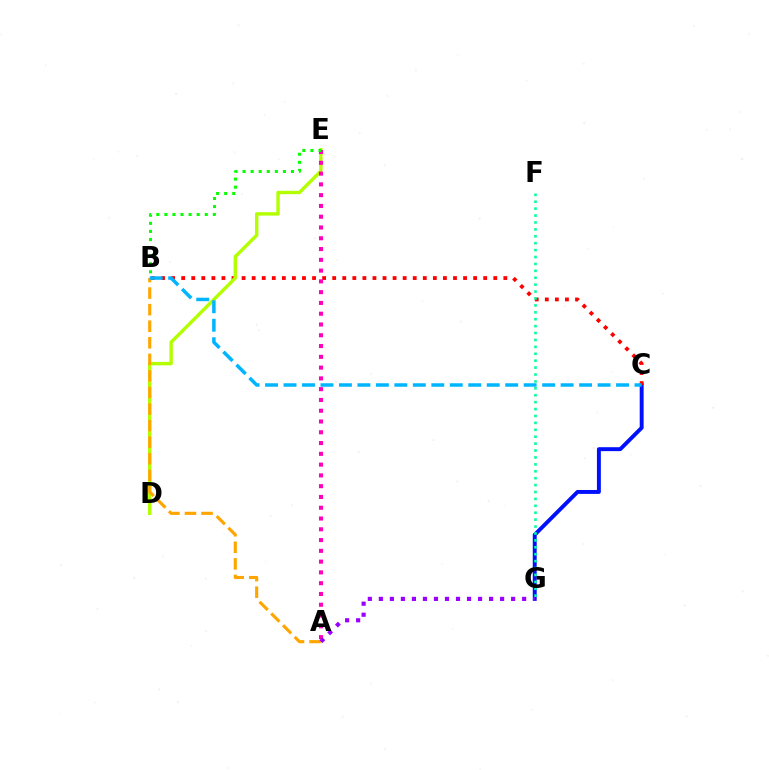{('C', 'G'): [{'color': '#0010ff', 'line_style': 'solid', 'thickness': 2.82}], ('B', 'C'): [{'color': '#ff0000', 'line_style': 'dotted', 'thickness': 2.74}, {'color': '#00b5ff', 'line_style': 'dashed', 'thickness': 2.51}], ('D', 'E'): [{'color': '#b3ff00', 'line_style': 'solid', 'thickness': 2.45}], ('F', 'G'): [{'color': '#00ff9d', 'line_style': 'dotted', 'thickness': 1.88}], ('A', 'B'): [{'color': '#ffa500', 'line_style': 'dashed', 'thickness': 2.25}], ('A', 'E'): [{'color': '#ff00bd', 'line_style': 'dotted', 'thickness': 2.93}], ('B', 'E'): [{'color': '#08ff00', 'line_style': 'dotted', 'thickness': 2.19}], ('A', 'G'): [{'color': '#9b00ff', 'line_style': 'dotted', 'thickness': 2.99}]}